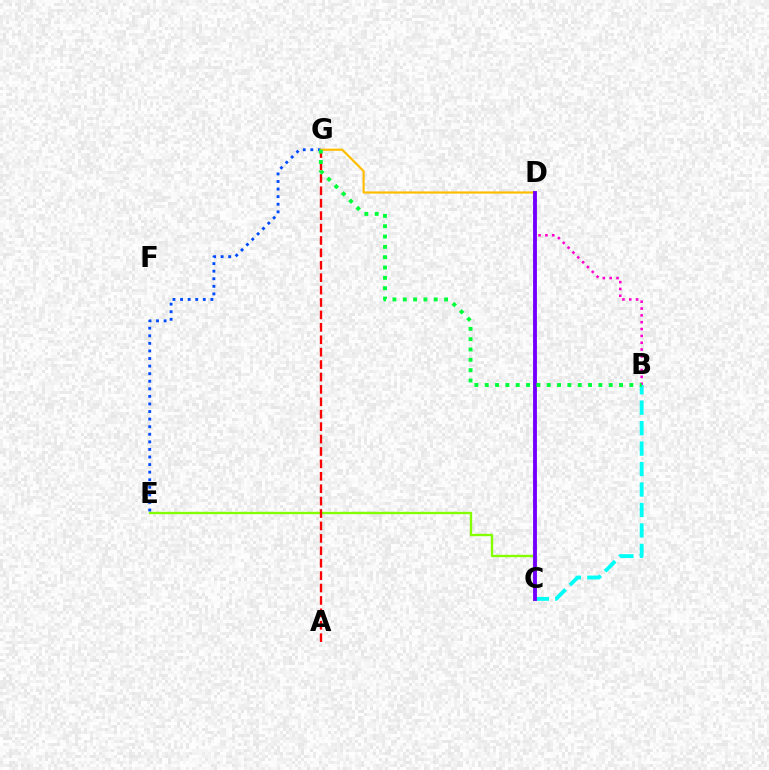{('C', 'E'): [{'color': '#84ff00', 'line_style': 'solid', 'thickness': 1.71}], ('B', 'C'): [{'color': '#00fff6', 'line_style': 'dashed', 'thickness': 2.78}], ('B', 'D'): [{'color': '#ff00cf', 'line_style': 'dotted', 'thickness': 1.86}], ('A', 'G'): [{'color': '#ff0000', 'line_style': 'dashed', 'thickness': 1.69}], ('E', 'G'): [{'color': '#004bff', 'line_style': 'dotted', 'thickness': 2.06}], ('D', 'G'): [{'color': '#ffbd00', 'line_style': 'solid', 'thickness': 1.57}], ('C', 'D'): [{'color': '#7200ff', 'line_style': 'solid', 'thickness': 2.78}], ('B', 'G'): [{'color': '#00ff39', 'line_style': 'dotted', 'thickness': 2.81}]}